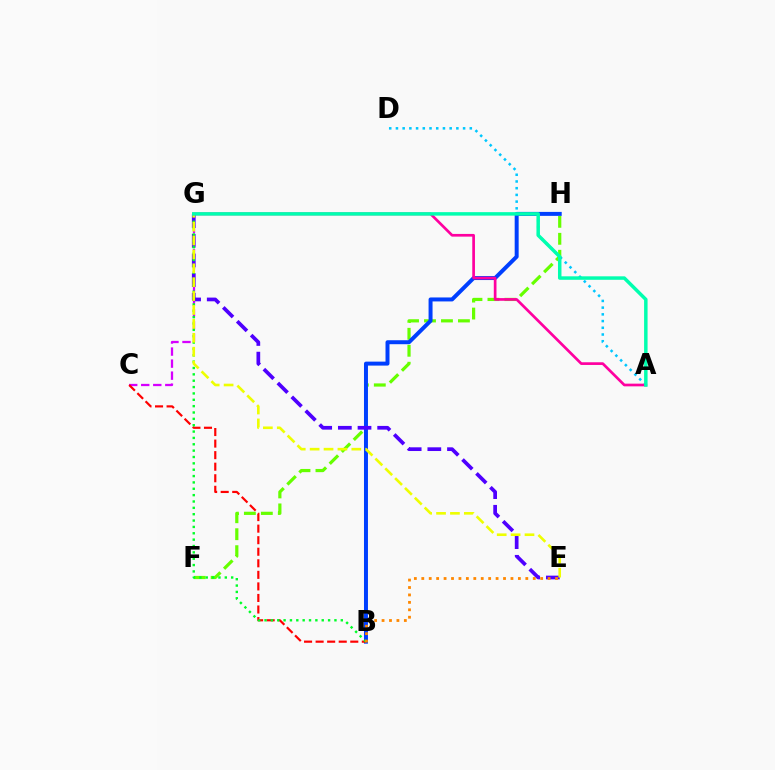{('C', 'G'): [{'color': '#d600ff', 'line_style': 'dashed', 'thickness': 1.64}], ('A', 'D'): [{'color': '#00c7ff', 'line_style': 'dotted', 'thickness': 1.82}], ('F', 'H'): [{'color': '#66ff00', 'line_style': 'dashed', 'thickness': 2.3}], ('B', 'H'): [{'color': '#003fff', 'line_style': 'solid', 'thickness': 2.86}], ('B', 'C'): [{'color': '#ff0000', 'line_style': 'dashed', 'thickness': 1.57}], ('E', 'G'): [{'color': '#4f00ff', 'line_style': 'dashed', 'thickness': 2.67}, {'color': '#eeff00', 'line_style': 'dashed', 'thickness': 1.89}], ('B', 'G'): [{'color': '#00ff27', 'line_style': 'dotted', 'thickness': 1.73}], ('B', 'E'): [{'color': '#ff8800', 'line_style': 'dotted', 'thickness': 2.02}], ('A', 'G'): [{'color': '#ff00a0', 'line_style': 'solid', 'thickness': 1.94}, {'color': '#00ffaf', 'line_style': 'solid', 'thickness': 2.5}]}